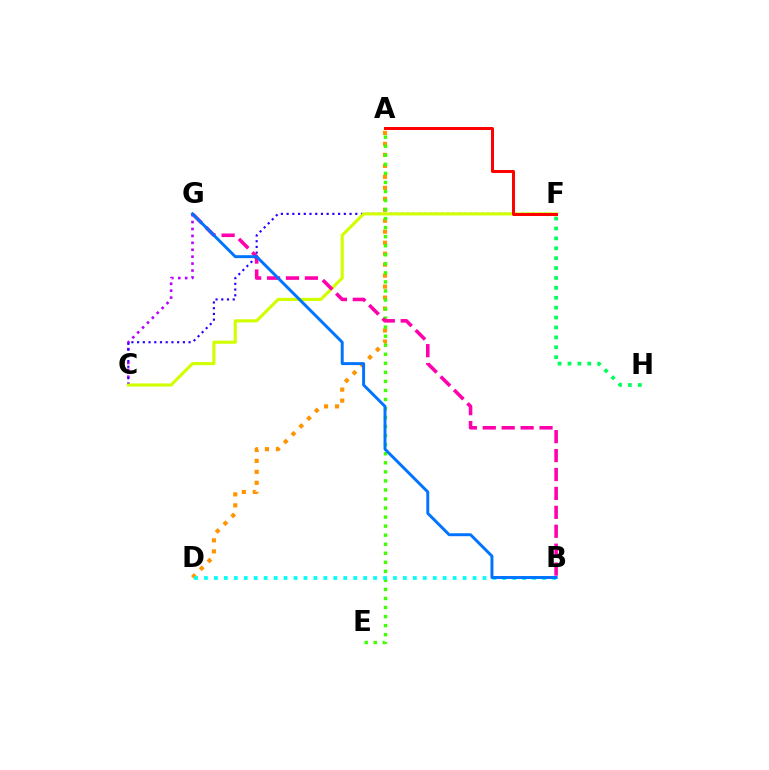{('F', 'H'): [{'color': '#00ff5c', 'line_style': 'dotted', 'thickness': 2.69}], ('C', 'G'): [{'color': '#b900ff', 'line_style': 'dotted', 'thickness': 1.88}], ('A', 'D'): [{'color': '#ff9400', 'line_style': 'dotted', 'thickness': 2.98}], ('C', 'F'): [{'color': '#2500ff', 'line_style': 'dotted', 'thickness': 1.55}, {'color': '#d1ff00', 'line_style': 'solid', 'thickness': 2.24}], ('A', 'E'): [{'color': '#3dff00', 'line_style': 'dotted', 'thickness': 2.46}], ('A', 'F'): [{'color': '#ff0000', 'line_style': 'solid', 'thickness': 2.15}], ('B', 'D'): [{'color': '#00fff6', 'line_style': 'dotted', 'thickness': 2.7}], ('B', 'G'): [{'color': '#ff00ac', 'line_style': 'dashed', 'thickness': 2.57}, {'color': '#0074ff', 'line_style': 'solid', 'thickness': 2.12}]}